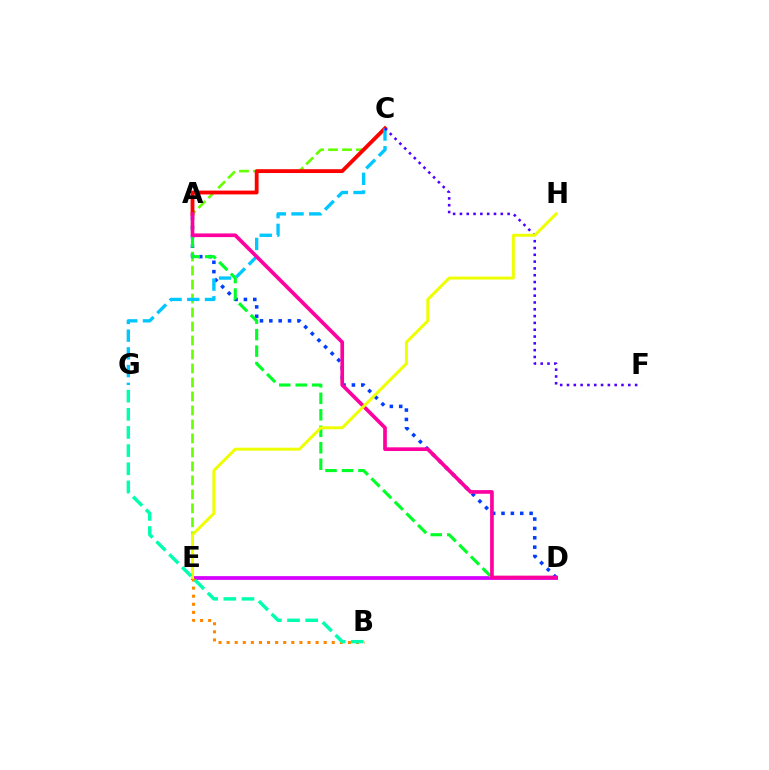{('D', 'E'): [{'color': '#d600ff', 'line_style': 'solid', 'thickness': 2.69}], ('C', 'E'): [{'color': '#66ff00', 'line_style': 'dashed', 'thickness': 1.9}], ('A', 'D'): [{'color': '#003fff', 'line_style': 'dotted', 'thickness': 2.54}, {'color': '#00ff27', 'line_style': 'dashed', 'thickness': 2.24}, {'color': '#ff00a0', 'line_style': 'solid', 'thickness': 2.65}], ('B', 'E'): [{'color': '#ff8800', 'line_style': 'dotted', 'thickness': 2.2}], ('A', 'C'): [{'color': '#ff0000', 'line_style': 'solid', 'thickness': 2.75}], ('C', 'G'): [{'color': '#00c7ff', 'line_style': 'dashed', 'thickness': 2.41}], ('C', 'F'): [{'color': '#4f00ff', 'line_style': 'dotted', 'thickness': 1.85}], ('E', 'H'): [{'color': '#eeff00', 'line_style': 'solid', 'thickness': 2.14}], ('B', 'G'): [{'color': '#00ffaf', 'line_style': 'dashed', 'thickness': 2.47}]}